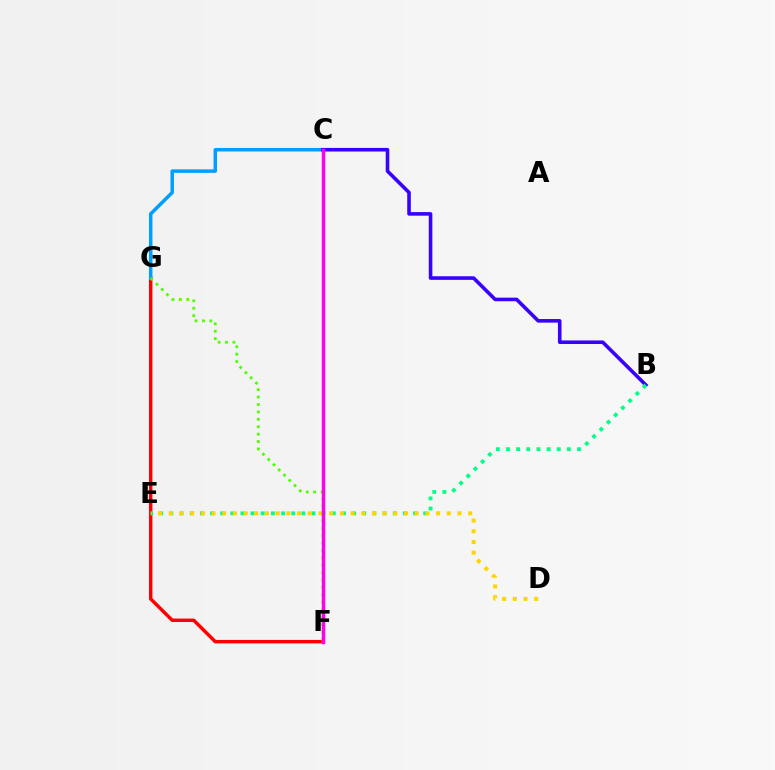{('F', 'G'): [{'color': '#ff0000', 'line_style': 'solid', 'thickness': 2.48}, {'color': '#4fff00', 'line_style': 'dotted', 'thickness': 2.01}], ('C', 'G'): [{'color': '#009eff', 'line_style': 'solid', 'thickness': 2.52}], ('B', 'C'): [{'color': '#3700ff', 'line_style': 'solid', 'thickness': 2.58}], ('B', 'E'): [{'color': '#00ff86', 'line_style': 'dotted', 'thickness': 2.76}], ('D', 'E'): [{'color': '#ffd500', 'line_style': 'dotted', 'thickness': 2.91}], ('C', 'F'): [{'color': '#ff00ed', 'line_style': 'solid', 'thickness': 2.48}]}